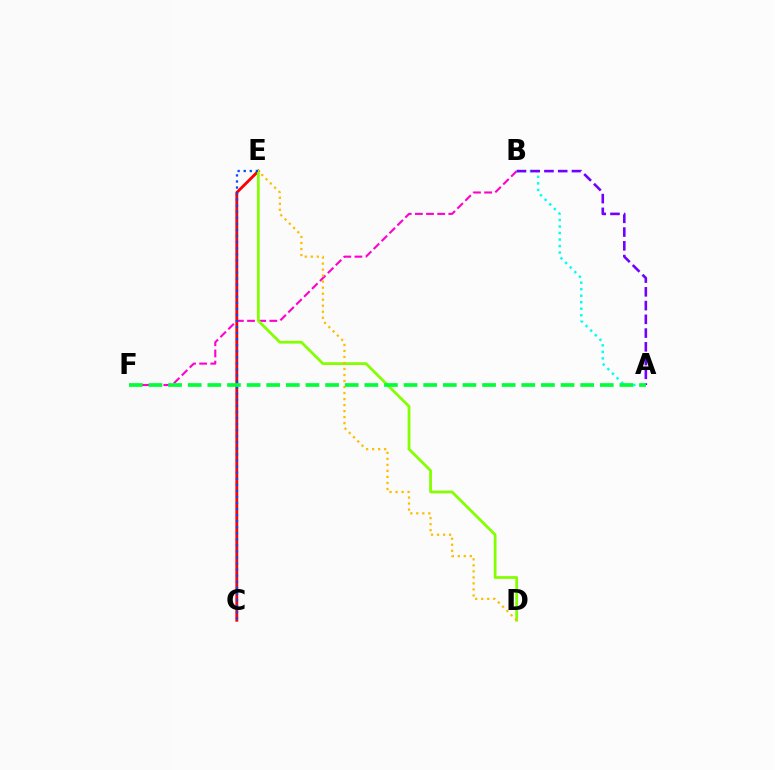{('C', 'E'): [{'color': '#ff0000', 'line_style': 'solid', 'thickness': 2.05}, {'color': '#004bff', 'line_style': 'dotted', 'thickness': 1.65}], ('B', 'F'): [{'color': '#ff00cf', 'line_style': 'dashed', 'thickness': 1.52}], ('D', 'E'): [{'color': '#84ff00', 'line_style': 'solid', 'thickness': 1.99}, {'color': '#ffbd00', 'line_style': 'dotted', 'thickness': 1.64}], ('A', 'B'): [{'color': '#00fff6', 'line_style': 'dotted', 'thickness': 1.77}, {'color': '#7200ff', 'line_style': 'dashed', 'thickness': 1.87}], ('A', 'F'): [{'color': '#00ff39', 'line_style': 'dashed', 'thickness': 2.67}]}